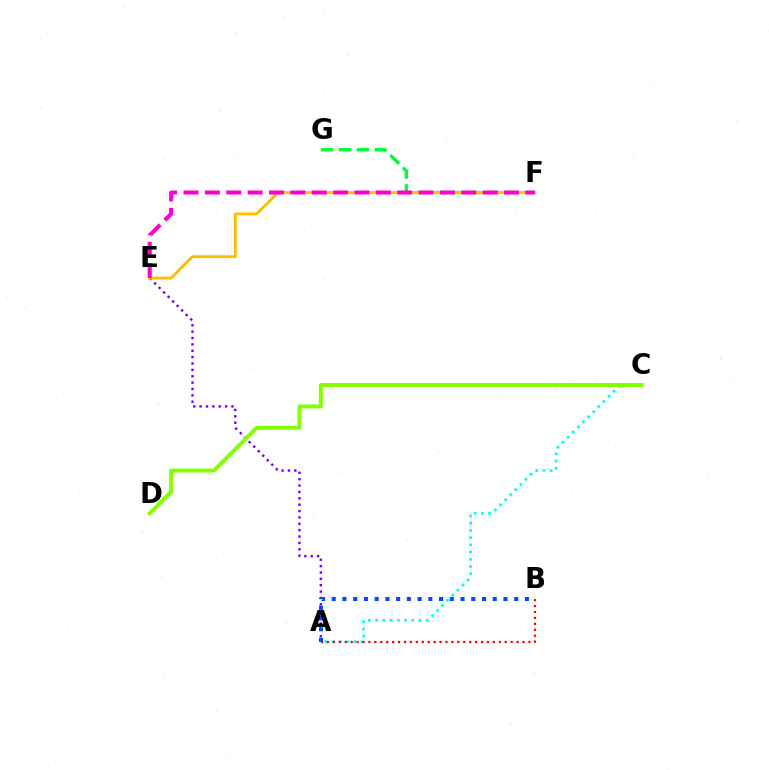{('F', 'G'): [{'color': '#00ff39', 'line_style': 'dashed', 'thickness': 2.43}], ('A', 'C'): [{'color': '#00fff6', 'line_style': 'dotted', 'thickness': 1.96}], ('A', 'E'): [{'color': '#7200ff', 'line_style': 'dotted', 'thickness': 1.73}], ('E', 'F'): [{'color': '#ffbd00', 'line_style': 'solid', 'thickness': 2.04}, {'color': '#ff00cf', 'line_style': 'dashed', 'thickness': 2.9}], ('A', 'B'): [{'color': '#004bff', 'line_style': 'dotted', 'thickness': 2.92}, {'color': '#ff0000', 'line_style': 'dotted', 'thickness': 1.61}], ('C', 'D'): [{'color': '#84ff00', 'line_style': 'solid', 'thickness': 2.81}]}